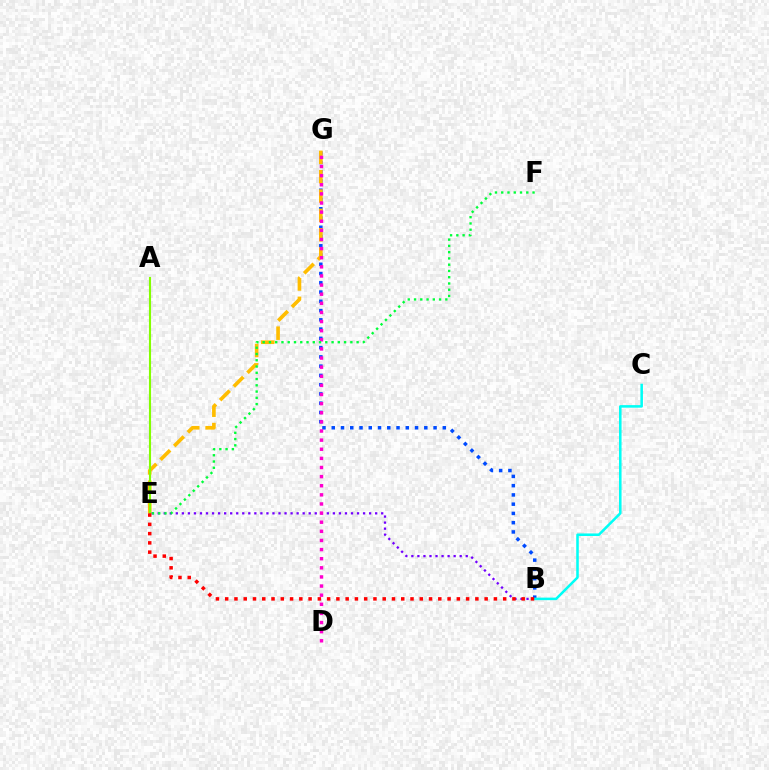{('B', 'G'): [{'color': '#004bff', 'line_style': 'dotted', 'thickness': 2.52}], ('E', 'G'): [{'color': '#ffbd00', 'line_style': 'dashed', 'thickness': 2.63}], ('B', 'E'): [{'color': '#7200ff', 'line_style': 'dotted', 'thickness': 1.64}, {'color': '#ff0000', 'line_style': 'dotted', 'thickness': 2.52}], ('A', 'E'): [{'color': '#84ff00', 'line_style': 'solid', 'thickness': 1.53}], ('D', 'G'): [{'color': '#ff00cf', 'line_style': 'dotted', 'thickness': 2.48}], ('E', 'F'): [{'color': '#00ff39', 'line_style': 'dotted', 'thickness': 1.7}], ('B', 'C'): [{'color': '#00fff6', 'line_style': 'solid', 'thickness': 1.83}]}